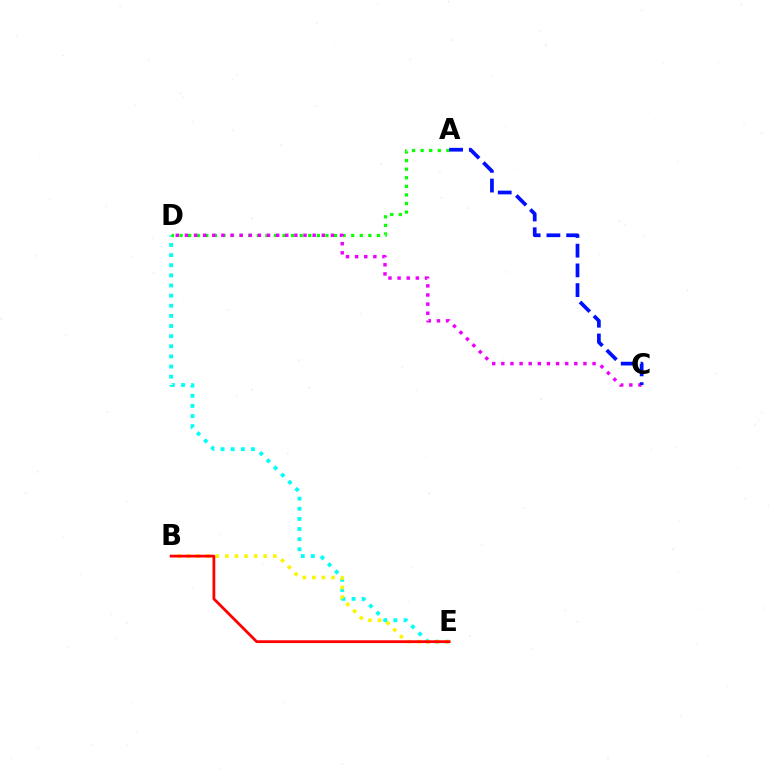{('D', 'E'): [{'color': '#00fff6', 'line_style': 'dotted', 'thickness': 2.75}], ('B', 'E'): [{'color': '#fcf500', 'line_style': 'dotted', 'thickness': 2.61}, {'color': '#ff0000', 'line_style': 'solid', 'thickness': 2.0}], ('A', 'D'): [{'color': '#08ff00', 'line_style': 'dotted', 'thickness': 2.33}], ('C', 'D'): [{'color': '#ee00ff', 'line_style': 'dotted', 'thickness': 2.48}], ('A', 'C'): [{'color': '#0010ff', 'line_style': 'dashed', 'thickness': 2.68}]}